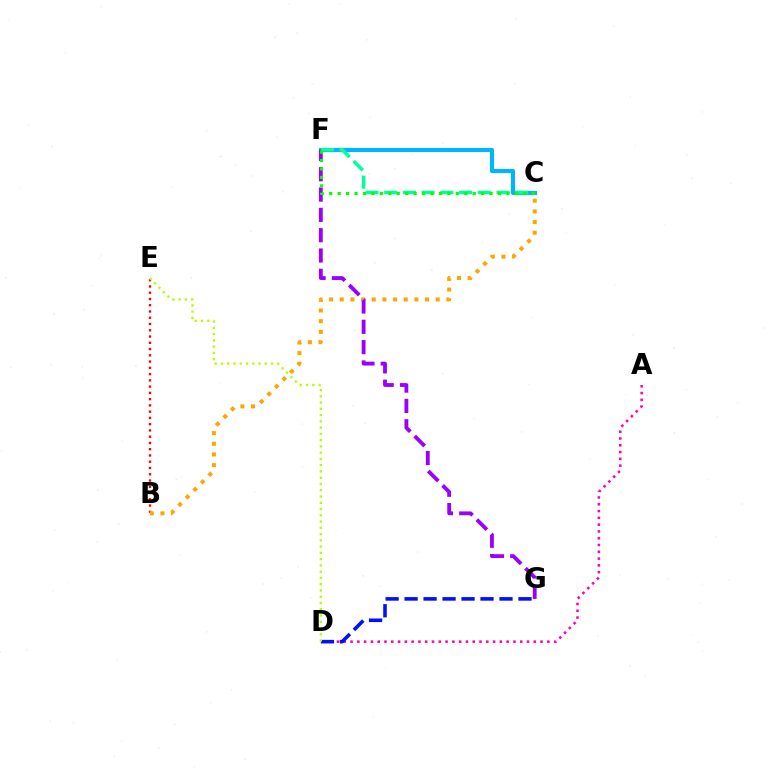{('A', 'D'): [{'color': '#ff00bd', 'line_style': 'dotted', 'thickness': 1.84}], ('B', 'E'): [{'color': '#ff0000', 'line_style': 'dotted', 'thickness': 1.7}], ('C', 'F'): [{'color': '#00b5ff', 'line_style': 'solid', 'thickness': 2.96}, {'color': '#00ff9d', 'line_style': 'dashed', 'thickness': 2.54}, {'color': '#08ff00', 'line_style': 'dotted', 'thickness': 2.29}], ('D', 'G'): [{'color': '#0010ff', 'line_style': 'dashed', 'thickness': 2.58}], ('D', 'E'): [{'color': '#b3ff00', 'line_style': 'dotted', 'thickness': 1.7}], ('B', 'C'): [{'color': '#ffa500', 'line_style': 'dotted', 'thickness': 2.9}], ('F', 'G'): [{'color': '#9b00ff', 'line_style': 'dashed', 'thickness': 2.76}]}